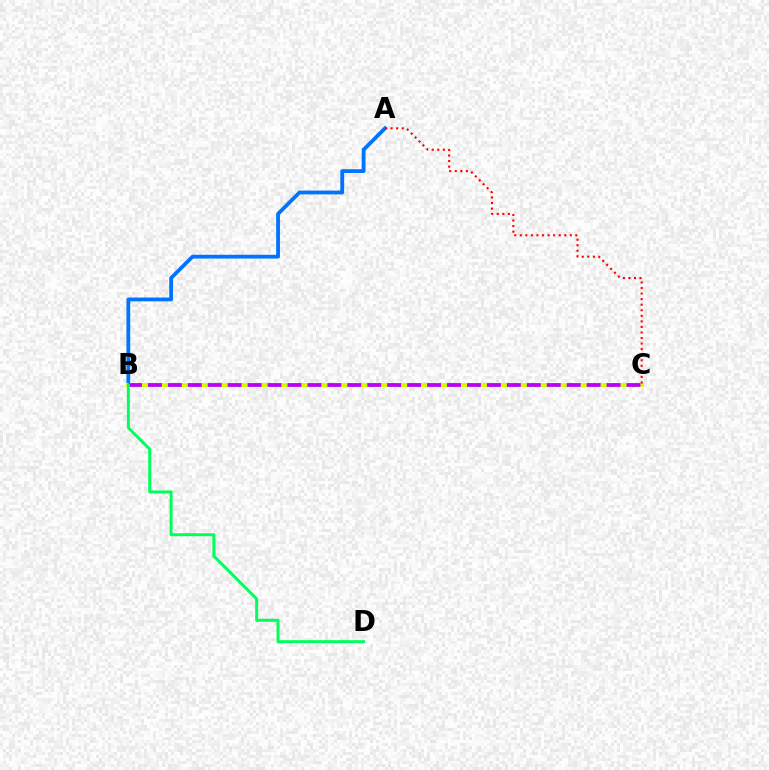{('A', 'B'): [{'color': '#0074ff', 'line_style': 'solid', 'thickness': 2.74}], ('B', 'C'): [{'color': '#d1ff00', 'line_style': 'solid', 'thickness': 2.91}, {'color': '#b900ff', 'line_style': 'dashed', 'thickness': 2.71}], ('A', 'C'): [{'color': '#ff0000', 'line_style': 'dotted', 'thickness': 1.51}], ('B', 'D'): [{'color': '#00ff5c', 'line_style': 'solid', 'thickness': 2.14}]}